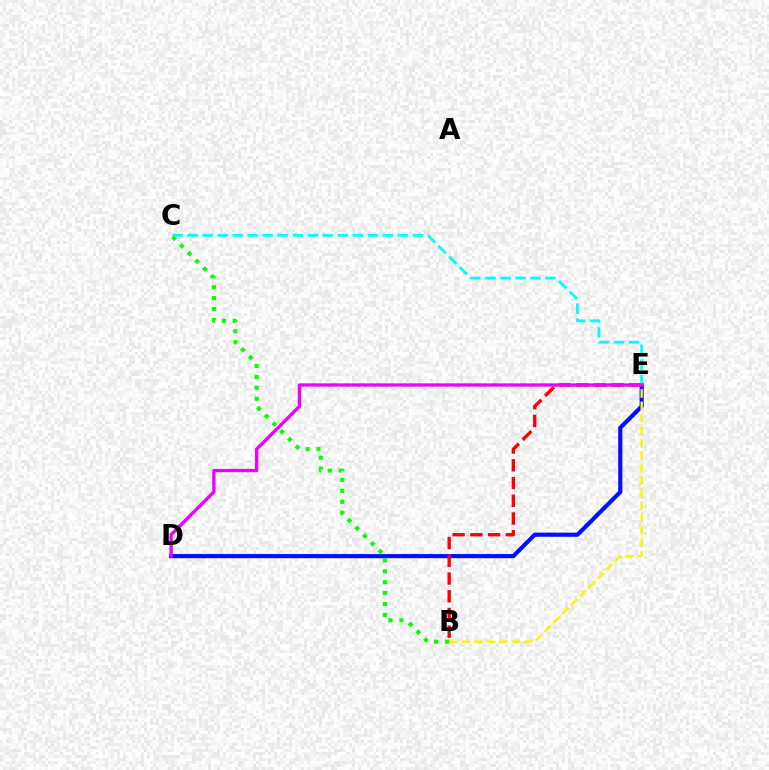{('D', 'E'): [{'color': '#0010ff', 'line_style': 'solid', 'thickness': 2.97}, {'color': '#ee00ff', 'line_style': 'solid', 'thickness': 2.39}], ('B', 'E'): [{'color': '#fcf500', 'line_style': 'dashed', 'thickness': 1.69}, {'color': '#ff0000', 'line_style': 'dashed', 'thickness': 2.41}], ('C', 'E'): [{'color': '#00fff6', 'line_style': 'dashed', 'thickness': 2.04}], ('B', 'C'): [{'color': '#08ff00', 'line_style': 'dotted', 'thickness': 2.96}]}